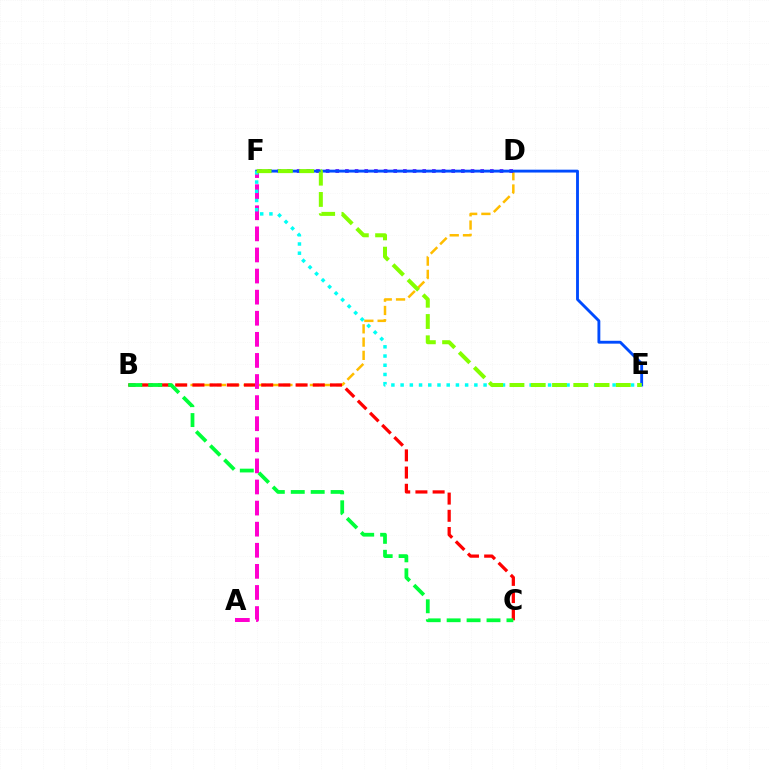{('B', 'D'): [{'color': '#ffbd00', 'line_style': 'dashed', 'thickness': 1.8}], ('D', 'F'): [{'color': '#7200ff', 'line_style': 'dotted', 'thickness': 2.63}], ('B', 'C'): [{'color': '#ff0000', 'line_style': 'dashed', 'thickness': 2.34}, {'color': '#00ff39', 'line_style': 'dashed', 'thickness': 2.71}], ('A', 'F'): [{'color': '#ff00cf', 'line_style': 'dashed', 'thickness': 2.87}], ('E', 'F'): [{'color': '#004bff', 'line_style': 'solid', 'thickness': 2.06}, {'color': '#00fff6', 'line_style': 'dotted', 'thickness': 2.5}, {'color': '#84ff00', 'line_style': 'dashed', 'thickness': 2.89}]}